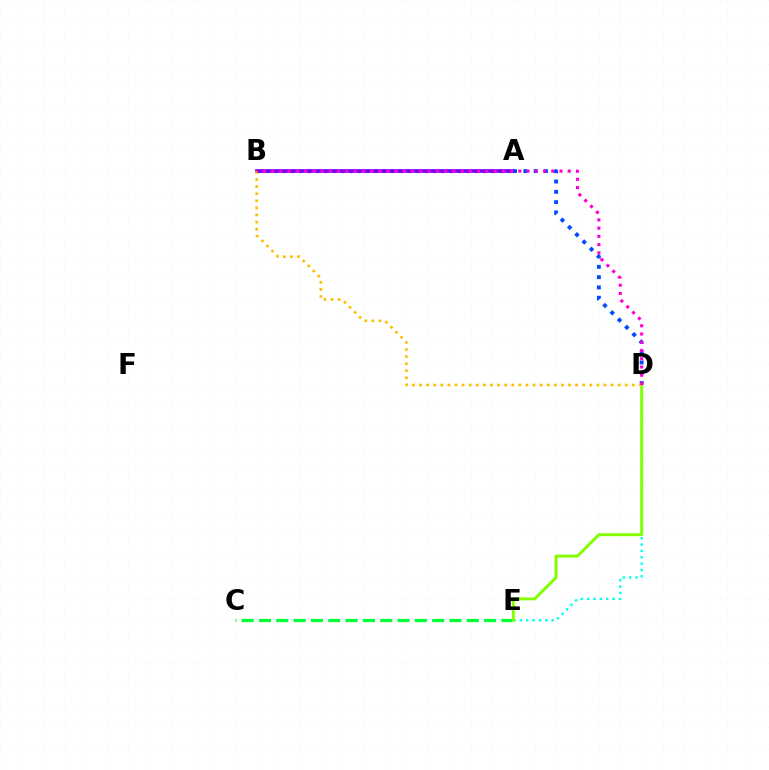{('A', 'B'): [{'color': '#ff0000', 'line_style': 'dotted', 'thickness': 2.27}, {'color': '#7200ff', 'line_style': 'solid', 'thickness': 2.64}], ('C', 'E'): [{'color': '#00ff39', 'line_style': 'dashed', 'thickness': 2.35}], ('D', 'E'): [{'color': '#00fff6', 'line_style': 'dotted', 'thickness': 1.72}, {'color': '#84ff00', 'line_style': 'solid', 'thickness': 2.11}], ('A', 'D'): [{'color': '#004bff', 'line_style': 'dotted', 'thickness': 2.8}], ('B', 'D'): [{'color': '#ffbd00', 'line_style': 'dotted', 'thickness': 1.93}, {'color': '#ff00cf', 'line_style': 'dotted', 'thickness': 2.24}]}